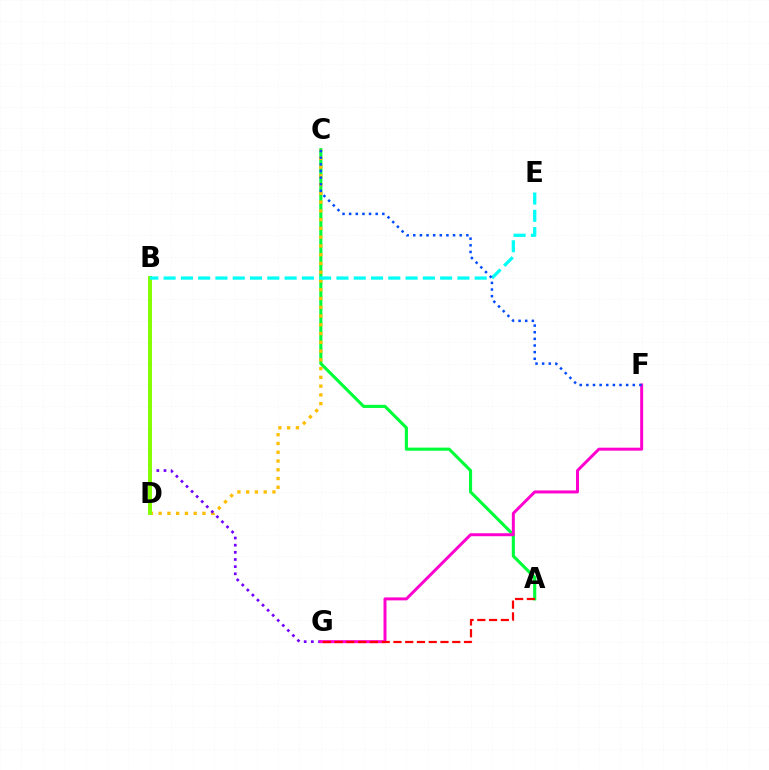{('A', 'C'): [{'color': '#00ff39', 'line_style': 'solid', 'thickness': 2.24}], ('C', 'D'): [{'color': '#ffbd00', 'line_style': 'dotted', 'thickness': 2.38}], ('B', 'G'): [{'color': '#7200ff', 'line_style': 'dotted', 'thickness': 1.94}], ('F', 'G'): [{'color': '#ff00cf', 'line_style': 'solid', 'thickness': 2.14}], ('B', 'D'): [{'color': '#84ff00', 'line_style': 'solid', 'thickness': 2.82}], ('B', 'E'): [{'color': '#00fff6', 'line_style': 'dashed', 'thickness': 2.35}], ('C', 'F'): [{'color': '#004bff', 'line_style': 'dotted', 'thickness': 1.8}], ('A', 'G'): [{'color': '#ff0000', 'line_style': 'dashed', 'thickness': 1.6}]}